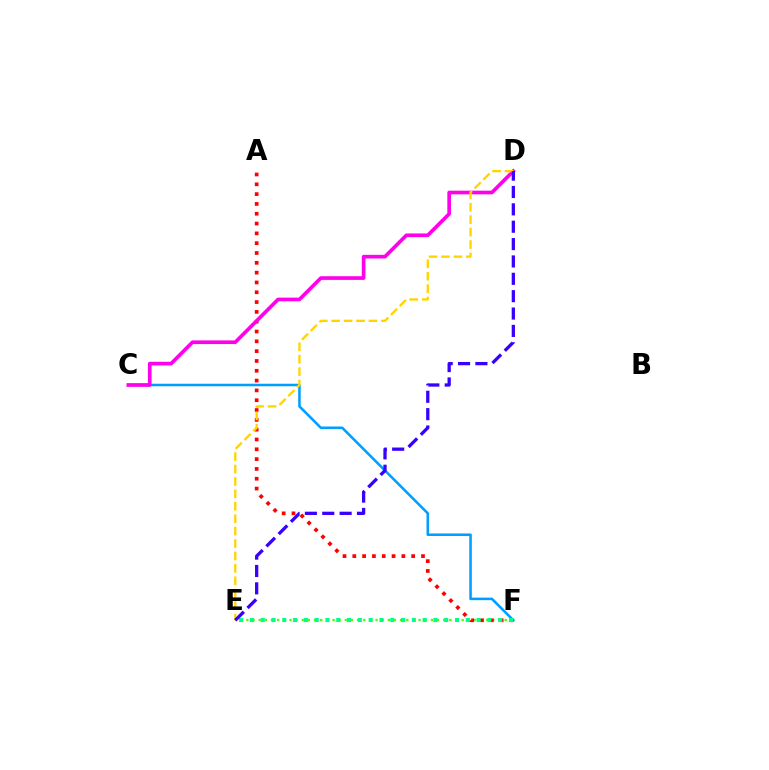{('E', 'F'): [{'color': '#4fff00', 'line_style': 'dotted', 'thickness': 1.67}, {'color': '#00ff86', 'line_style': 'dotted', 'thickness': 2.93}], ('A', 'F'): [{'color': '#ff0000', 'line_style': 'dotted', 'thickness': 2.67}], ('C', 'F'): [{'color': '#009eff', 'line_style': 'solid', 'thickness': 1.83}], ('C', 'D'): [{'color': '#ff00ed', 'line_style': 'solid', 'thickness': 2.64}], ('D', 'E'): [{'color': '#ffd500', 'line_style': 'dashed', 'thickness': 1.69}, {'color': '#3700ff', 'line_style': 'dashed', 'thickness': 2.36}]}